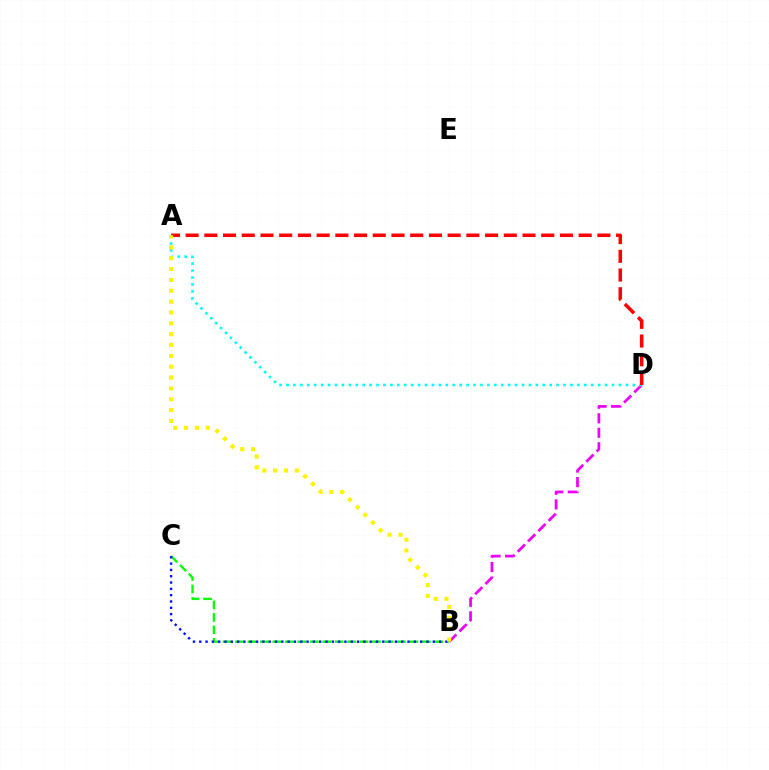{('B', 'D'): [{'color': '#ee00ff', 'line_style': 'dashed', 'thickness': 1.98}], ('A', 'D'): [{'color': '#00fff6', 'line_style': 'dotted', 'thickness': 1.88}, {'color': '#ff0000', 'line_style': 'dashed', 'thickness': 2.54}], ('B', 'C'): [{'color': '#08ff00', 'line_style': 'dashed', 'thickness': 1.69}, {'color': '#0010ff', 'line_style': 'dotted', 'thickness': 1.71}], ('A', 'B'): [{'color': '#fcf500', 'line_style': 'dotted', 'thickness': 2.95}]}